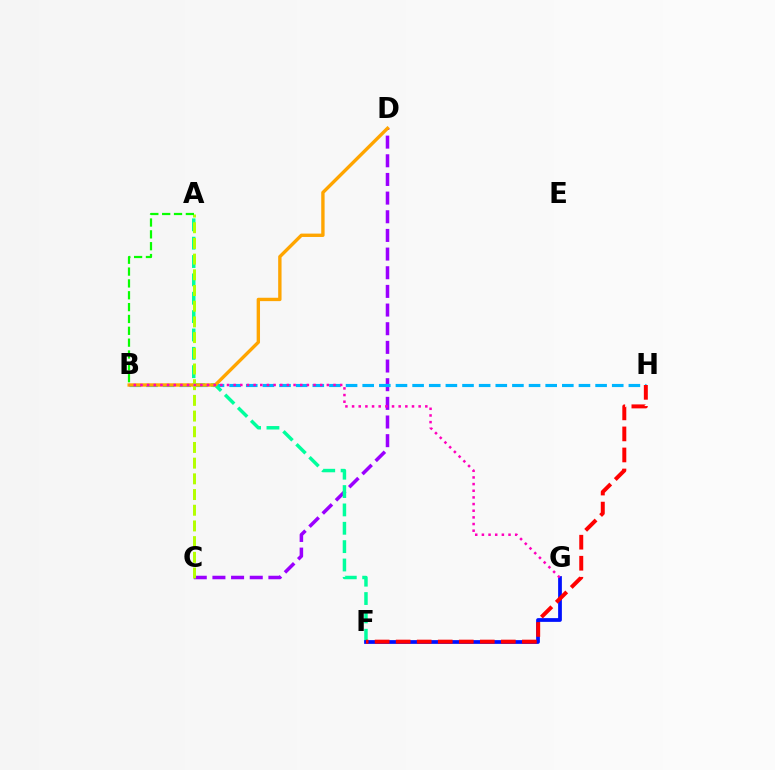{('C', 'D'): [{'color': '#9b00ff', 'line_style': 'dashed', 'thickness': 2.53}], ('B', 'H'): [{'color': '#00b5ff', 'line_style': 'dashed', 'thickness': 2.26}], ('A', 'F'): [{'color': '#00ff9d', 'line_style': 'dashed', 'thickness': 2.49}], ('F', 'G'): [{'color': '#0010ff', 'line_style': 'solid', 'thickness': 2.7}], ('B', 'D'): [{'color': '#ffa500', 'line_style': 'solid', 'thickness': 2.42}], ('F', 'H'): [{'color': '#ff0000', 'line_style': 'dashed', 'thickness': 2.86}], ('A', 'C'): [{'color': '#b3ff00', 'line_style': 'dashed', 'thickness': 2.13}], ('A', 'B'): [{'color': '#08ff00', 'line_style': 'dashed', 'thickness': 1.61}], ('B', 'G'): [{'color': '#ff00bd', 'line_style': 'dotted', 'thickness': 1.81}]}